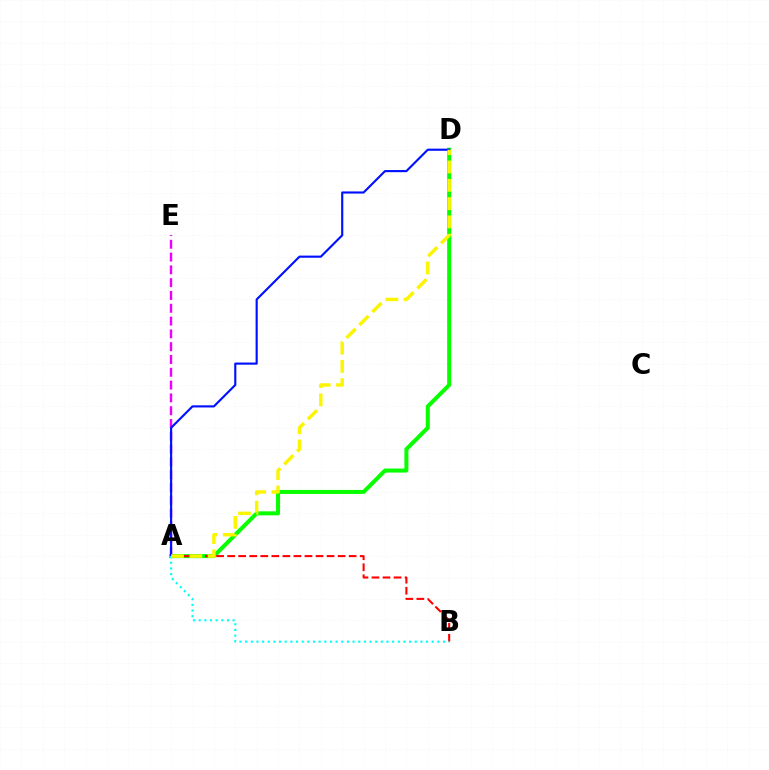{('A', 'D'): [{'color': '#08ff00', 'line_style': 'solid', 'thickness': 2.9}, {'color': '#0010ff', 'line_style': 'solid', 'thickness': 1.54}, {'color': '#fcf500', 'line_style': 'dashed', 'thickness': 2.49}], ('A', 'B'): [{'color': '#ff0000', 'line_style': 'dashed', 'thickness': 1.5}, {'color': '#00fff6', 'line_style': 'dotted', 'thickness': 1.54}], ('A', 'E'): [{'color': '#ee00ff', 'line_style': 'dashed', 'thickness': 1.74}]}